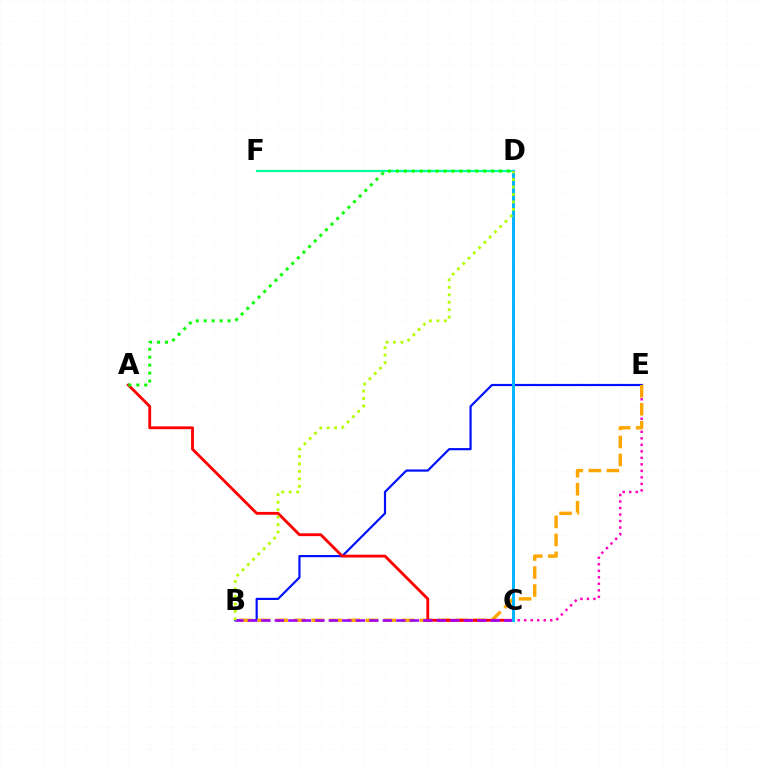{('C', 'E'): [{'color': '#ff00bd', 'line_style': 'dotted', 'thickness': 1.77}], ('B', 'E'): [{'color': '#0010ff', 'line_style': 'solid', 'thickness': 1.57}, {'color': '#ffa500', 'line_style': 'dashed', 'thickness': 2.45}], ('D', 'F'): [{'color': '#00ff9d', 'line_style': 'solid', 'thickness': 1.6}], ('A', 'C'): [{'color': '#ff0000', 'line_style': 'solid', 'thickness': 2.04}], ('B', 'C'): [{'color': '#9b00ff', 'line_style': 'dashed', 'thickness': 1.83}], ('C', 'D'): [{'color': '#00b5ff', 'line_style': 'solid', 'thickness': 2.16}], ('A', 'D'): [{'color': '#08ff00', 'line_style': 'dotted', 'thickness': 2.16}], ('B', 'D'): [{'color': '#b3ff00', 'line_style': 'dotted', 'thickness': 2.03}]}